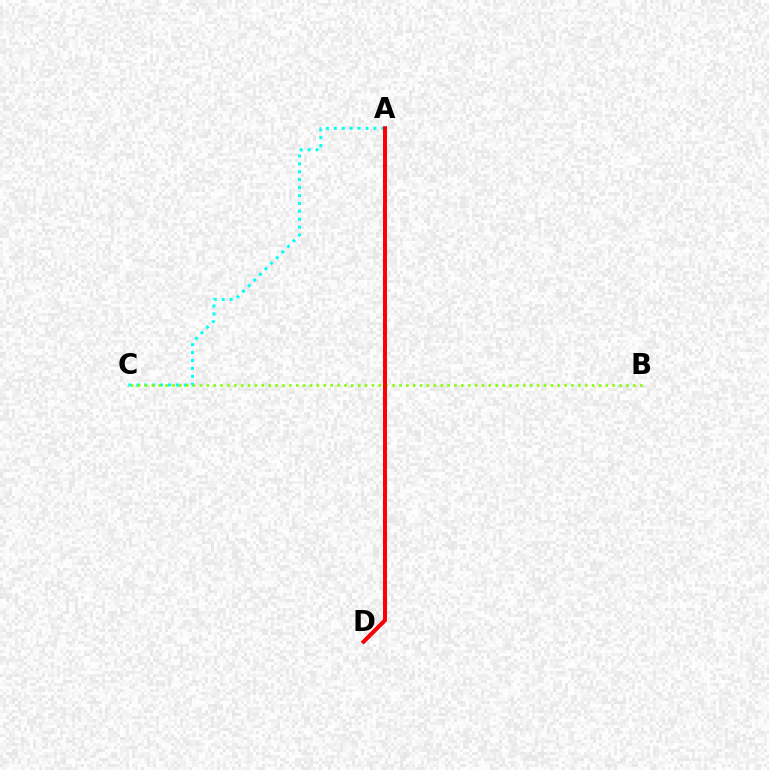{('A', 'C'): [{'color': '#00fff6', 'line_style': 'dotted', 'thickness': 2.15}], ('A', 'D'): [{'color': '#7200ff', 'line_style': 'solid', 'thickness': 2.51}, {'color': '#ff0000', 'line_style': 'solid', 'thickness': 2.83}], ('B', 'C'): [{'color': '#84ff00', 'line_style': 'dotted', 'thickness': 1.87}]}